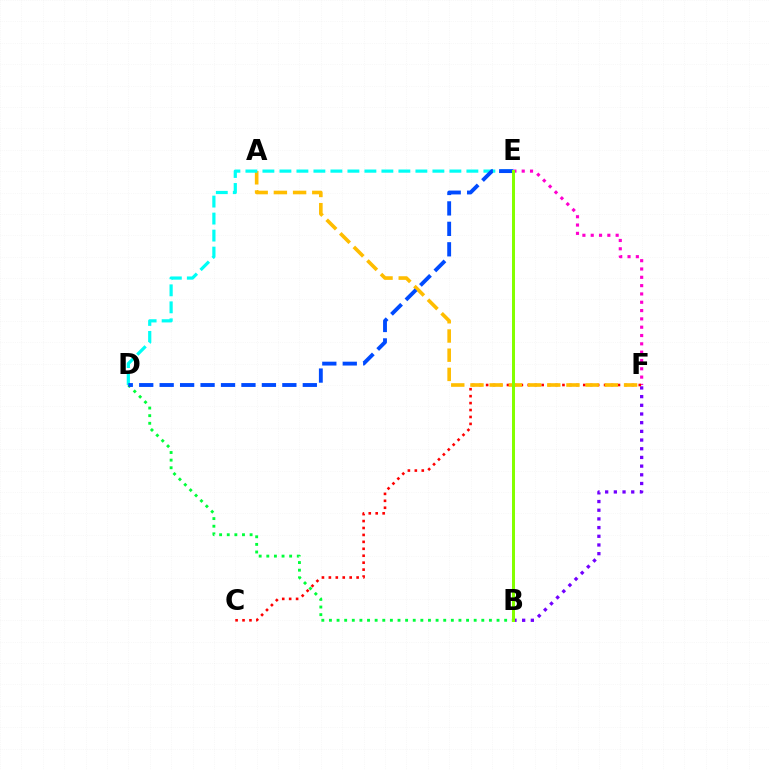{('B', 'D'): [{'color': '#00ff39', 'line_style': 'dotted', 'thickness': 2.07}], ('B', 'F'): [{'color': '#7200ff', 'line_style': 'dotted', 'thickness': 2.36}], ('E', 'F'): [{'color': '#ff00cf', 'line_style': 'dotted', 'thickness': 2.26}], ('C', 'F'): [{'color': '#ff0000', 'line_style': 'dotted', 'thickness': 1.88}], ('A', 'F'): [{'color': '#ffbd00', 'line_style': 'dashed', 'thickness': 2.61}], ('D', 'E'): [{'color': '#00fff6', 'line_style': 'dashed', 'thickness': 2.31}, {'color': '#004bff', 'line_style': 'dashed', 'thickness': 2.78}], ('B', 'E'): [{'color': '#84ff00', 'line_style': 'solid', 'thickness': 2.17}]}